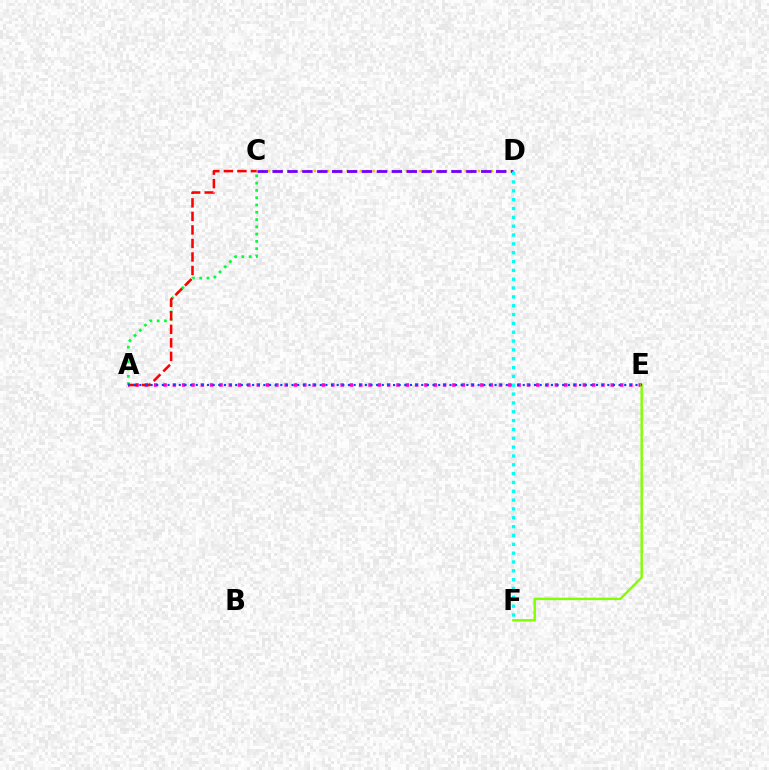{('A', 'C'): [{'color': '#00ff39', 'line_style': 'dotted', 'thickness': 1.98}, {'color': '#ff0000', 'line_style': 'dashed', 'thickness': 1.84}], ('A', 'E'): [{'color': '#ff00cf', 'line_style': 'dotted', 'thickness': 2.53}, {'color': '#004bff', 'line_style': 'dotted', 'thickness': 1.53}], ('C', 'D'): [{'color': '#ffbd00', 'line_style': 'dotted', 'thickness': 1.78}, {'color': '#7200ff', 'line_style': 'dashed', 'thickness': 2.02}], ('E', 'F'): [{'color': '#84ff00', 'line_style': 'solid', 'thickness': 1.76}], ('D', 'F'): [{'color': '#00fff6', 'line_style': 'dotted', 'thickness': 2.4}]}